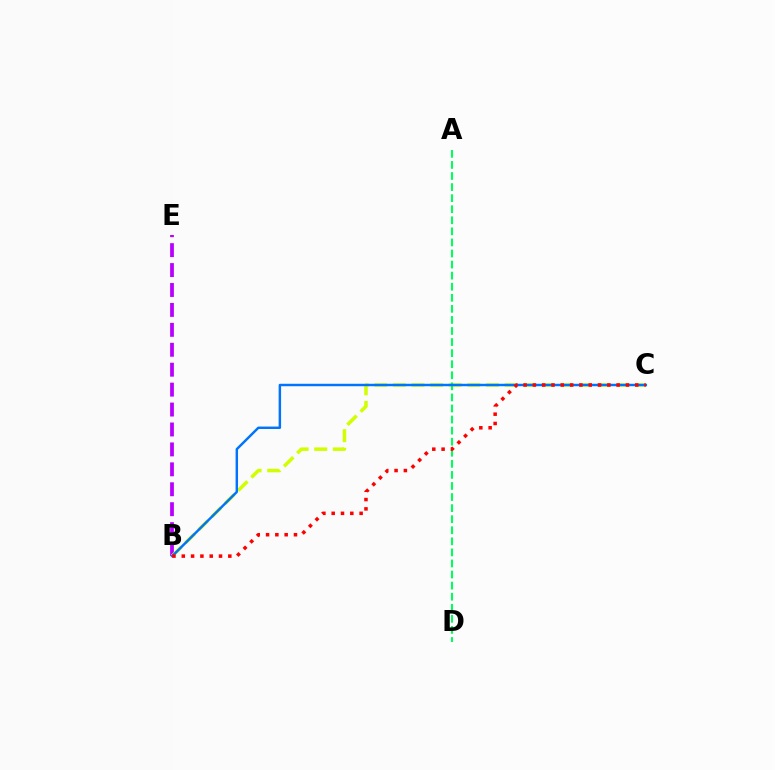{('B', 'E'): [{'color': '#b900ff', 'line_style': 'dashed', 'thickness': 2.71}], ('B', 'C'): [{'color': '#d1ff00', 'line_style': 'dashed', 'thickness': 2.53}, {'color': '#0074ff', 'line_style': 'solid', 'thickness': 1.76}, {'color': '#ff0000', 'line_style': 'dotted', 'thickness': 2.53}], ('A', 'D'): [{'color': '#00ff5c', 'line_style': 'dashed', 'thickness': 1.5}]}